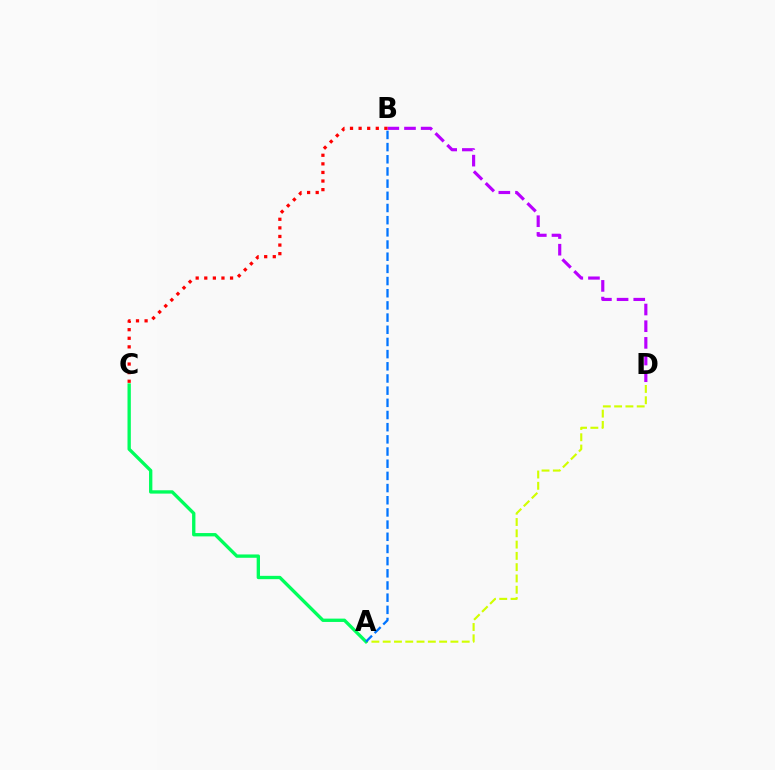{('B', 'D'): [{'color': '#b900ff', 'line_style': 'dashed', 'thickness': 2.26}], ('B', 'C'): [{'color': '#ff0000', 'line_style': 'dotted', 'thickness': 2.33}], ('A', 'D'): [{'color': '#d1ff00', 'line_style': 'dashed', 'thickness': 1.53}], ('A', 'C'): [{'color': '#00ff5c', 'line_style': 'solid', 'thickness': 2.4}], ('A', 'B'): [{'color': '#0074ff', 'line_style': 'dashed', 'thickness': 1.65}]}